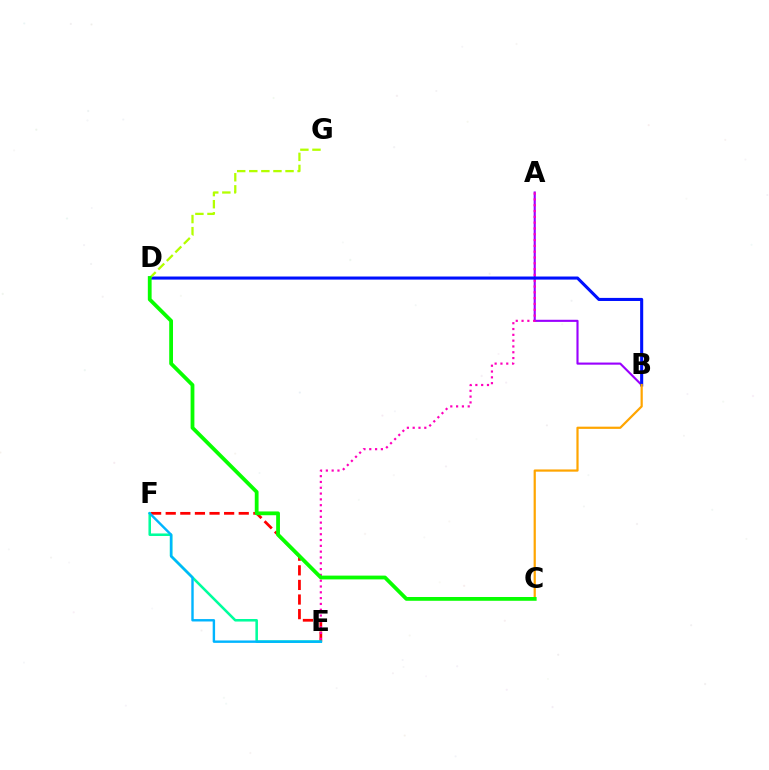{('E', 'F'): [{'color': '#ff0000', 'line_style': 'dashed', 'thickness': 1.98}, {'color': '#00ff9d', 'line_style': 'solid', 'thickness': 1.84}, {'color': '#00b5ff', 'line_style': 'solid', 'thickness': 1.74}], ('A', 'B'): [{'color': '#9b00ff', 'line_style': 'solid', 'thickness': 1.53}], ('A', 'E'): [{'color': '#ff00bd', 'line_style': 'dotted', 'thickness': 1.58}], ('B', 'D'): [{'color': '#0010ff', 'line_style': 'solid', 'thickness': 2.22}], ('D', 'G'): [{'color': '#b3ff00', 'line_style': 'dashed', 'thickness': 1.64}], ('B', 'C'): [{'color': '#ffa500', 'line_style': 'solid', 'thickness': 1.6}], ('C', 'D'): [{'color': '#08ff00', 'line_style': 'solid', 'thickness': 2.73}]}